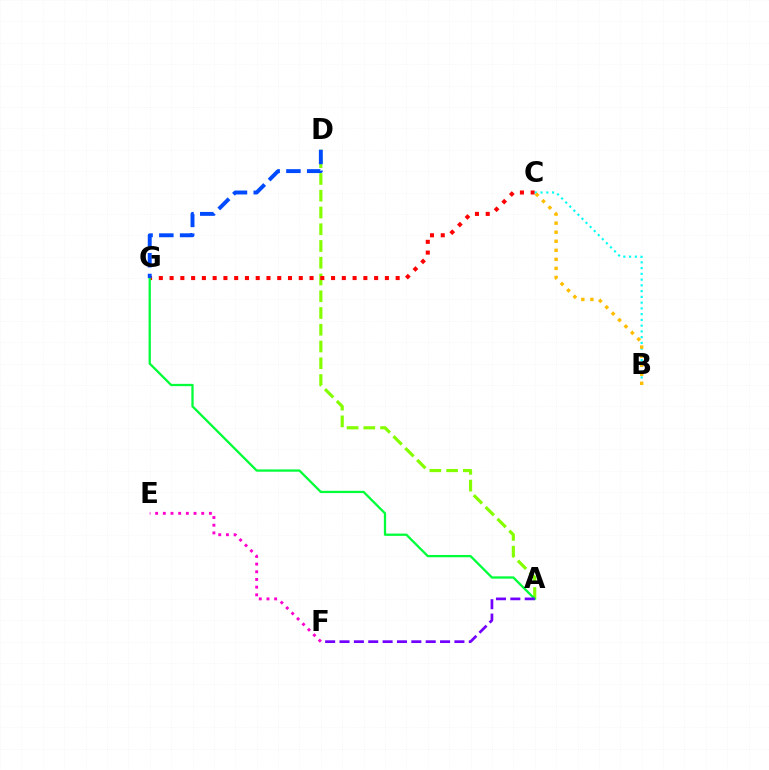{('A', 'D'): [{'color': '#84ff00', 'line_style': 'dashed', 'thickness': 2.28}], ('C', 'G'): [{'color': '#ff0000', 'line_style': 'dotted', 'thickness': 2.92}], ('B', 'C'): [{'color': '#00fff6', 'line_style': 'dotted', 'thickness': 1.56}, {'color': '#ffbd00', 'line_style': 'dotted', 'thickness': 2.46}], ('A', 'G'): [{'color': '#00ff39', 'line_style': 'solid', 'thickness': 1.65}], ('A', 'F'): [{'color': '#7200ff', 'line_style': 'dashed', 'thickness': 1.95}], ('D', 'G'): [{'color': '#004bff', 'line_style': 'dashed', 'thickness': 2.82}], ('E', 'F'): [{'color': '#ff00cf', 'line_style': 'dotted', 'thickness': 2.09}]}